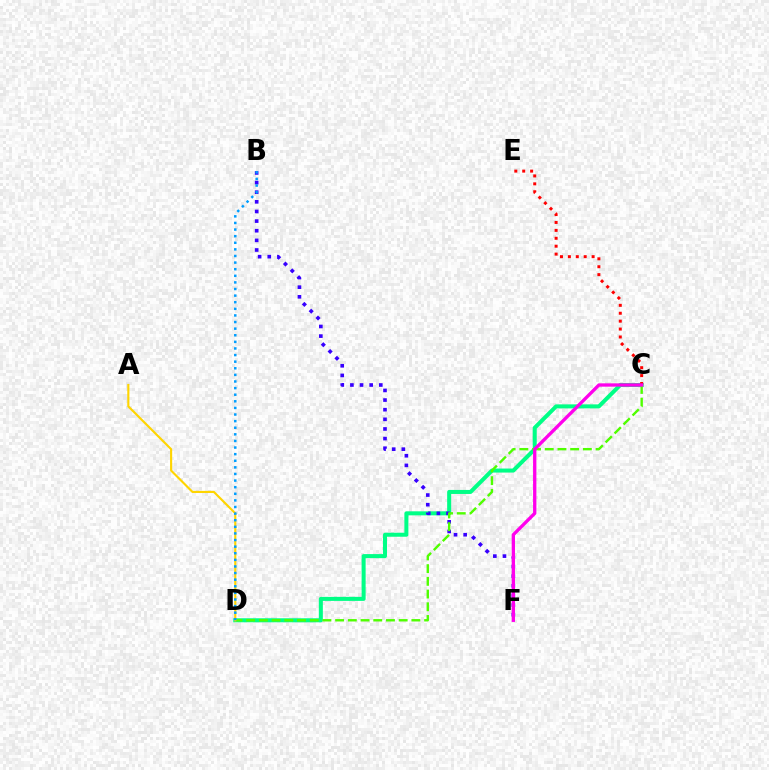{('C', 'D'): [{'color': '#00ff86', 'line_style': 'solid', 'thickness': 2.9}, {'color': '#4fff00', 'line_style': 'dashed', 'thickness': 1.73}], ('B', 'F'): [{'color': '#3700ff', 'line_style': 'dotted', 'thickness': 2.62}], ('A', 'D'): [{'color': '#ffd500', 'line_style': 'solid', 'thickness': 1.53}], ('B', 'D'): [{'color': '#009eff', 'line_style': 'dotted', 'thickness': 1.79}], ('C', 'E'): [{'color': '#ff0000', 'line_style': 'dotted', 'thickness': 2.15}], ('C', 'F'): [{'color': '#ff00ed', 'line_style': 'solid', 'thickness': 2.39}]}